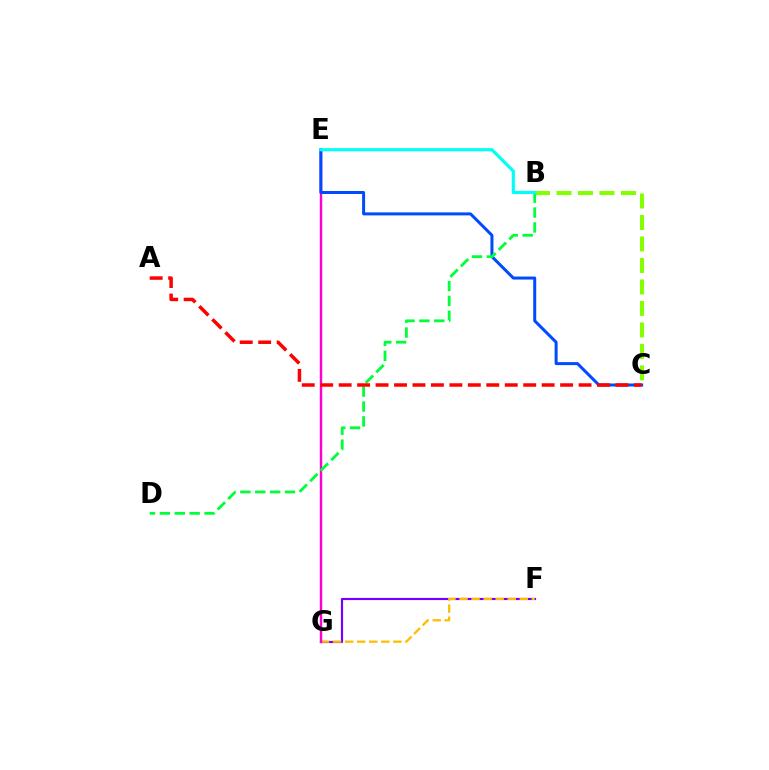{('F', 'G'): [{'color': '#7200ff', 'line_style': 'solid', 'thickness': 1.57}, {'color': '#ffbd00', 'line_style': 'dashed', 'thickness': 1.64}], ('E', 'G'): [{'color': '#ff00cf', 'line_style': 'solid', 'thickness': 1.74}], ('B', 'C'): [{'color': '#84ff00', 'line_style': 'dashed', 'thickness': 2.92}], ('C', 'E'): [{'color': '#004bff', 'line_style': 'solid', 'thickness': 2.16}], ('B', 'D'): [{'color': '#00ff39', 'line_style': 'dashed', 'thickness': 2.02}], ('A', 'C'): [{'color': '#ff0000', 'line_style': 'dashed', 'thickness': 2.51}], ('B', 'E'): [{'color': '#00fff6', 'line_style': 'solid', 'thickness': 2.26}]}